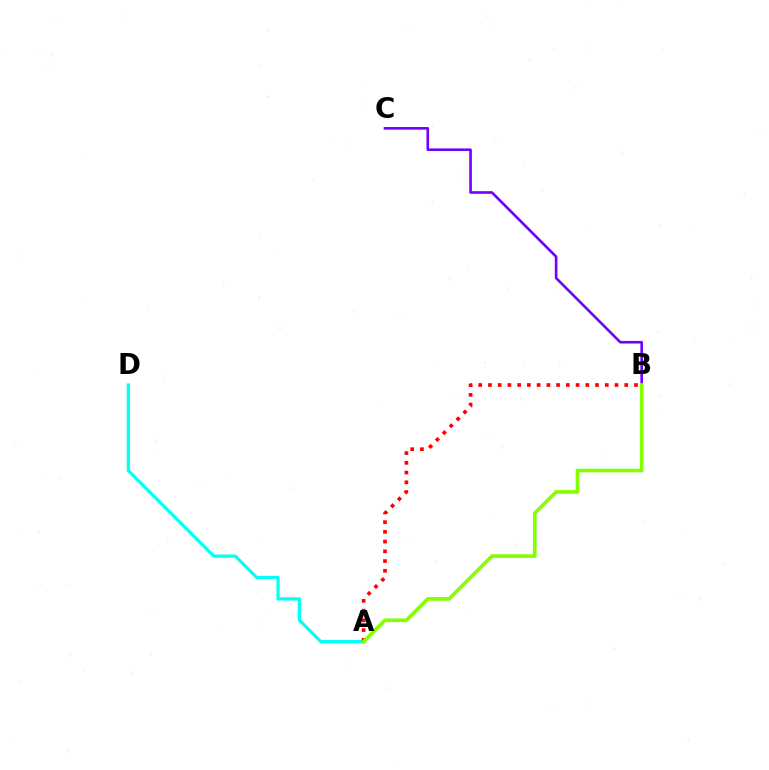{('A', 'D'): [{'color': '#00fff6', 'line_style': 'solid', 'thickness': 2.32}], ('B', 'C'): [{'color': '#7200ff', 'line_style': 'solid', 'thickness': 1.88}], ('A', 'B'): [{'color': '#ff0000', 'line_style': 'dotted', 'thickness': 2.65}, {'color': '#84ff00', 'line_style': 'solid', 'thickness': 2.63}]}